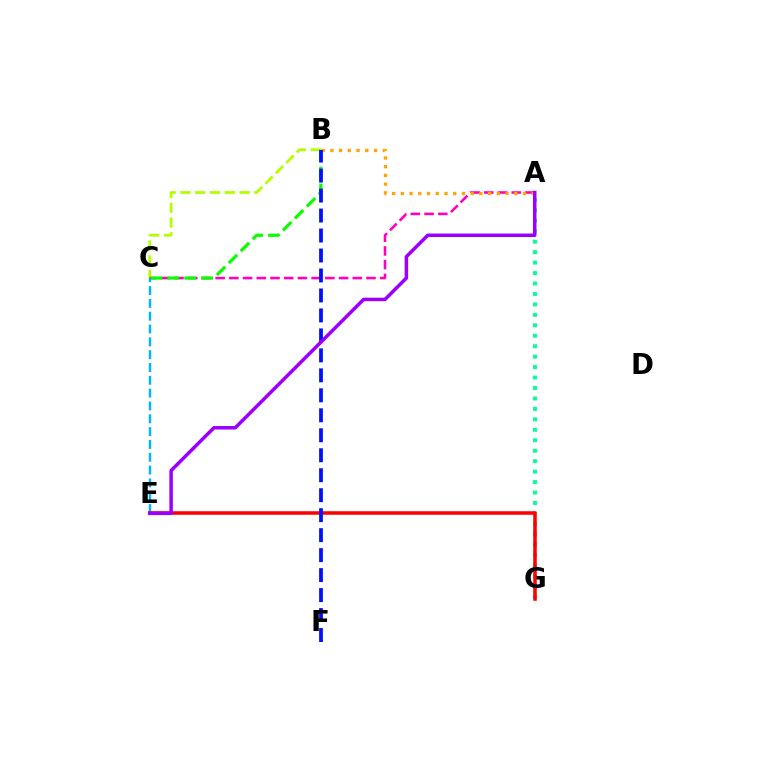{('B', 'C'): [{'color': '#b3ff00', 'line_style': 'dashed', 'thickness': 2.01}, {'color': '#08ff00', 'line_style': 'dashed', 'thickness': 2.3}], ('A', 'G'): [{'color': '#00ff9d', 'line_style': 'dotted', 'thickness': 2.84}], ('C', 'E'): [{'color': '#00b5ff', 'line_style': 'dashed', 'thickness': 1.74}], ('A', 'C'): [{'color': '#ff00bd', 'line_style': 'dashed', 'thickness': 1.86}], ('A', 'B'): [{'color': '#ffa500', 'line_style': 'dotted', 'thickness': 2.37}], ('E', 'G'): [{'color': '#ff0000', 'line_style': 'solid', 'thickness': 2.54}], ('B', 'F'): [{'color': '#0010ff', 'line_style': 'dashed', 'thickness': 2.71}], ('A', 'E'): [{'color': '#9b00ff', 'line_style': 'solid', 'thickness': 2.53}]}